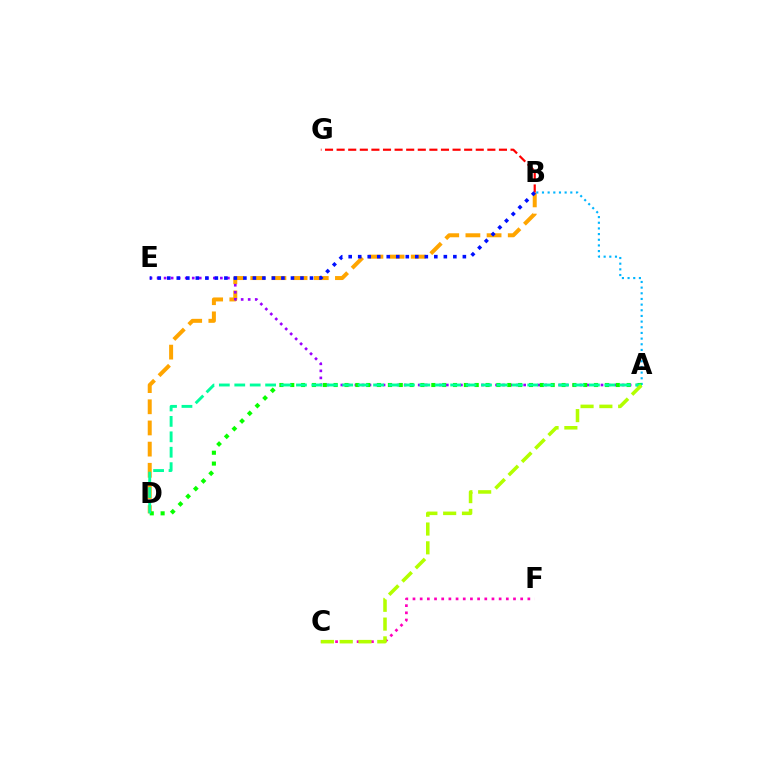{('B', 'D'): [{'color': '#ffa500', 'line_style': 'dashed', 'thickness': 2.88}], ('C', 'F'): [{'color': '#ff00bd', 'line_style': 'dotted', 'thickness': 1.95}], ('A', 'E'): [{'color': '#9b00ff', 'line_style': 'dotted', 'thickness': 1.91}], ('A', 'B'): [{'color': '#00b5ff', 'line_style': 'dotted', 'thickness': 1.54}], ('B', 'G'): [{'color': '#ff0000', 'line_style': 'dashed', 'thickness': 1.58}], ('B', 'E'): [{'color': '#0010ff', 'line_style': 'dotted', 'thickness': 2.58}], ('A', 'D'): [{'color': '#08ff00', 'line_style': 'dotted', 'thickness': 2.95}, {'color': '#00ff9d', 'line_style': 'dashed', 'thickness': 2.09}], ('A', 'C'): [{'color': '#b3ff00', 'line_style': 'dashed', 'thickness': 2.55}]}